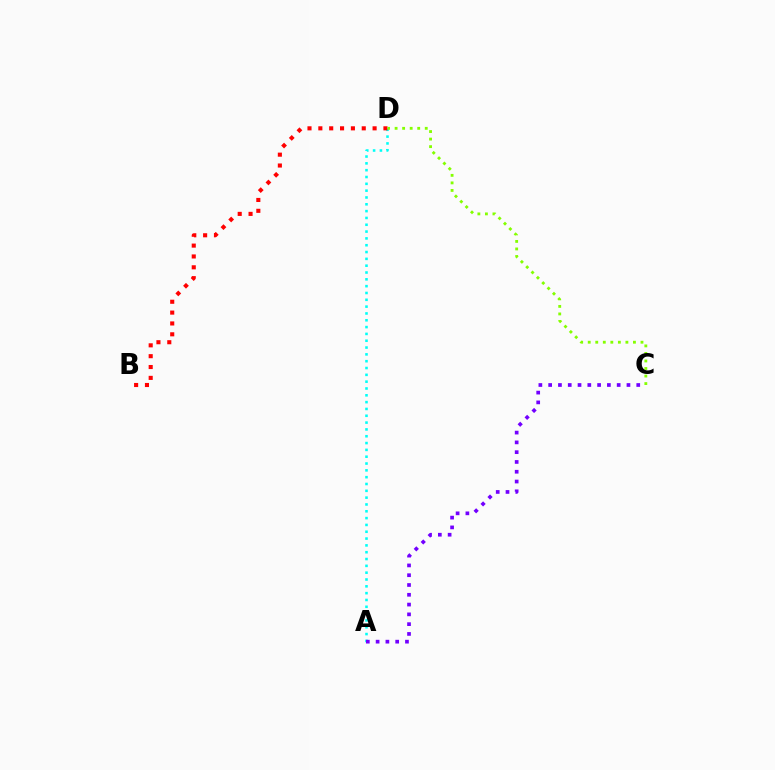{('A', 'D'): [{'color': '#00fff6', 'line_style': 'dotted', 'thickness': 1.85}], ('B', 'D'): [{'color': '#ff0000', 'line_style': 'dotted', 'thickness': 2.95}], ('C', 'D'): [{'color': '#84ff00', 'line_style': 'dotted', 'thickness': 2.05}], ('A', 'C'): [{'color': '#7200ff', 'line_style': 'dotted', 'thickness': 2.66}]}